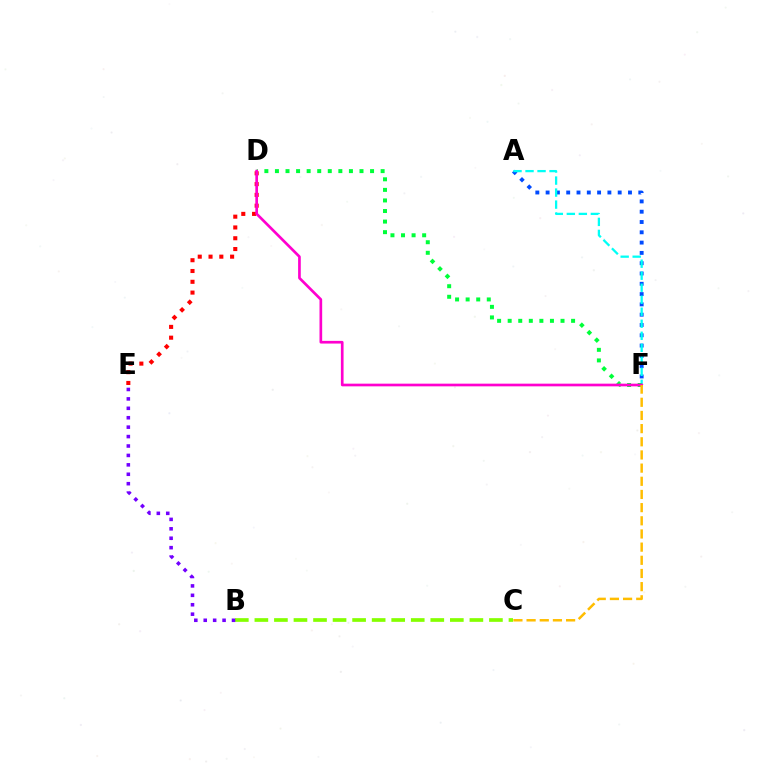{('A', 'F'): [{'color': '#004bff', 'line_style': 'dotted', 'thickness': 2.8}, {'color': '#00fff6', 'line_style': 'dashed', 'thickness': 1.63}], ('B', 'C'): [{'color': '#84ff00', 'line_style': 'dashed', 'thickness': 2.66}], ('D', 'E'): [{'color': '#ff0000', 'line_style': 'dotted', 'thickness': 2.93}], ('D', 'F'): [{'color': '#00ff39', 'line_style': 'dotted', 'thickness': 2.87}, {'color': '#ff00cf', 'line_style': 'solid', 'thickness': 1.93}], ('B', 'E'): [{'color': '#7200ff', 'line_style': 'dotted', 'thickness': 2.56}], ('C', 'F'): [{'color': '#ffbd00', 'line_style': 'dashed', 'thickness': 1.79}]}